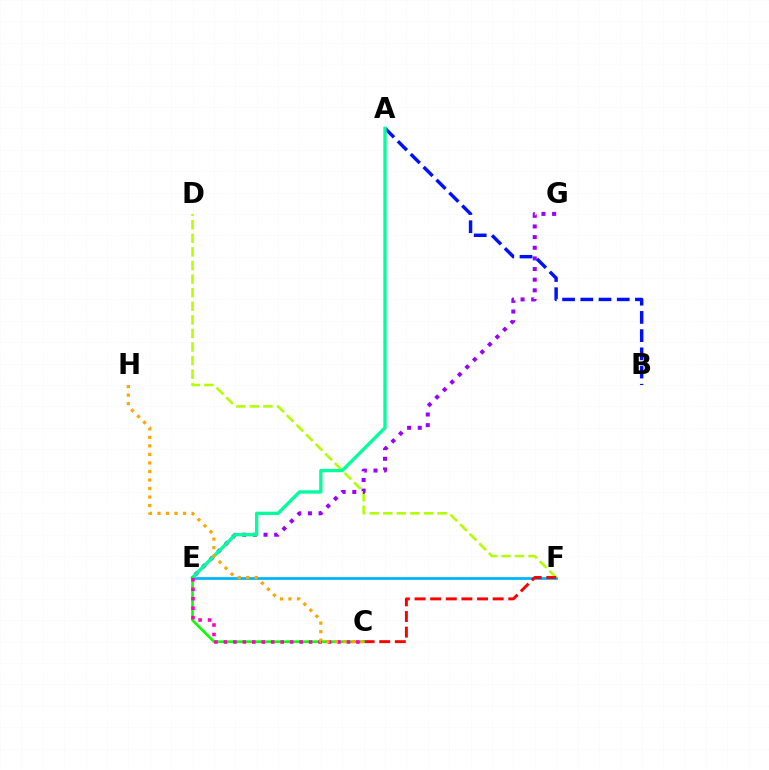{('E', 'F'): [{'color': '#00b5ff', 'line_style': 'solid', 'thickness': 1.97}], ('D', 'F'): [{'color': '#b3ff00', 'line_style': 'dashed', 'thickness': 1.85}], ('C', 'F'): [{'color': '#ff0000', 'line_style': 'dashed', 'thickness': 2.12}], ('E', 'G'): [{'color': '#9b00ff', 'line_style': 'dotted', 'thickness': 2.89}], ('A', 'B'): [{'color': '#0010ff', 'line_style': 'dashed', 'thickness': 2.47}], ('A', 'E'): [{'color': '#00ff9d', 'line_style': 'solid', 'thickness': 2.4}], ('C', 'E'): [{'color': '#08ff00', 'line_style': 'solid', 'thickness': 1.87}, {'color': '#ff00bd', 'line_style': 'dotted', 'thickness': 2.57}], ('C', 'H'): [{'color': '#ffa500', 'line_style': 'dotted', 'thickness': 2.31}]}